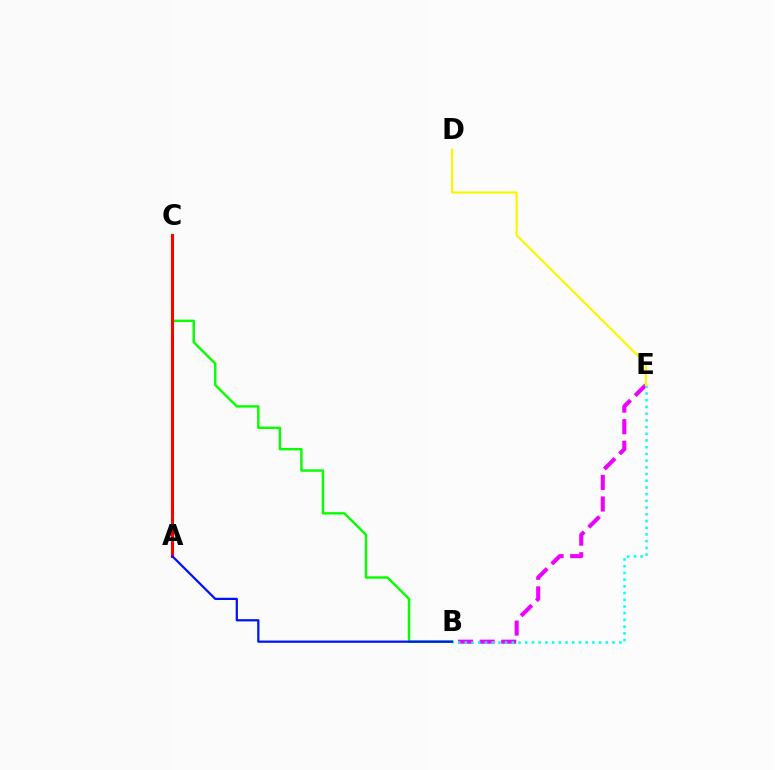{('B', 'E'): [{'color': '#ee00ff', 'line_style': 'dashed', 'thickness': 2.93}, {'color': '#00fff6', 'line_style': 'dotted', 'thickness': 1.82}], ('B', 'C'): [{'color': '#08ff00', 'line_style': 'solid', 'thickness': 1.74}], ('A', 'C'): [{'color': '#ff0000', 'line_style': 'solid', 'thickness': 2.22}], ('A', 'B'): [{'color': '#0010ff', 'line_style': 'solid', 'thickness': 1.61}], ('D', 'E'): [{'color': '#fcf500', 'line_style': 'solid', 'thickness': 1.58}]}